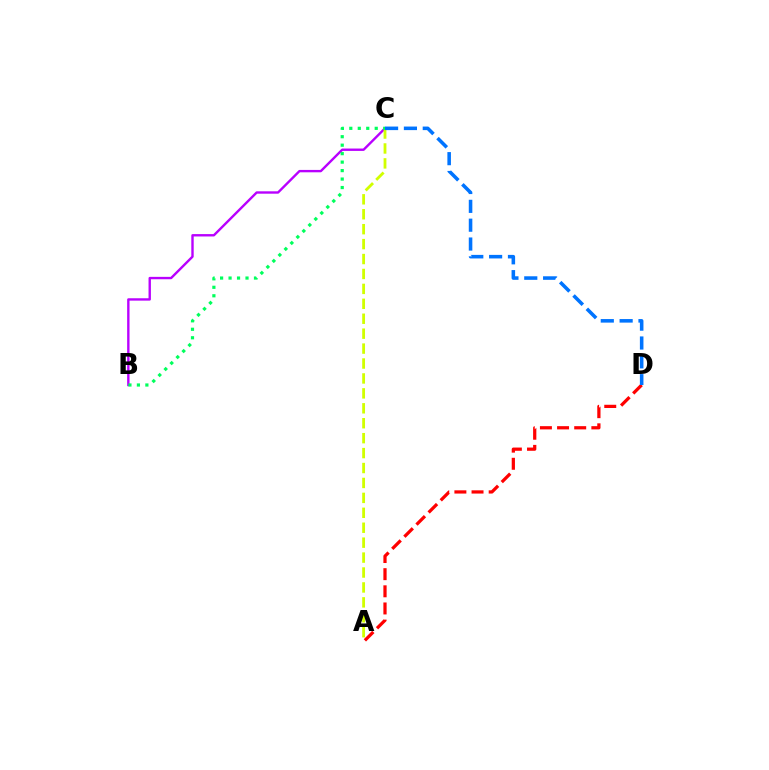{('B', 'C'): [{'color': '#b900ff', 'line_style': 'solid', 'thickness': 1.71}, {'color': '#00ff5c', 'line_style': 'dotted', 'thickness': 2.3}], ('A', 'D'): [{'color': '#ff0000', 'line_style': 'dashed', 'thickness': 2.33}], ('A', 'C'): [{'color': '#d1ff00', 'line_style': 'dashed', 'thickness': 2.03}], ('C', 'D'): [{'color': '#0074ff', 'line_style': 'dashed', 'thickness': 2.56}]}